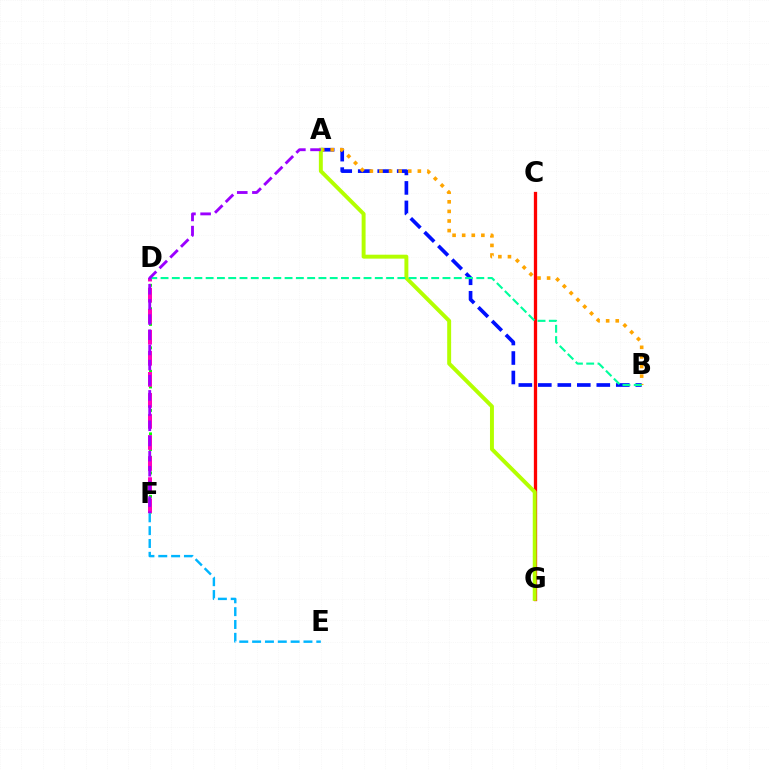{('A', 'B'): [{'color': '#0010ff', 'line_style': 'dashed', 'thickness': 2.65}, {'color': '#ffa500', 'line_style': 'dotted', 'thickness': 2.61}], ('C', 'G'): [{'color': '#ff0000', 'line_style': 'solid', 'thickness': 2.37}], ('D', 'F'): [{'color': '#08ff00', 'line_style': 'dotted', 'thickness': 2.12}, {'color': '#ff00bd', 'line_style': 'dashed', 'thickness': 2.86}], ('E', 'F'): [{'color': '#00b5ff', 'line_style': 'dashed', 'thickness': 1.74}], ('A', 'G'): [{'color': '#b3ff00', 'line_style': 'solid', 'thickness': 2.83}], ('B', 'D'): [{'color': '#00ff9d', 'line_style': 'dashed', 'thickness': 1.53}], ('A', 'F'): [{'color': '#9b00ff', 'line_style': 'dashed', 'thickness': 2.06}]}